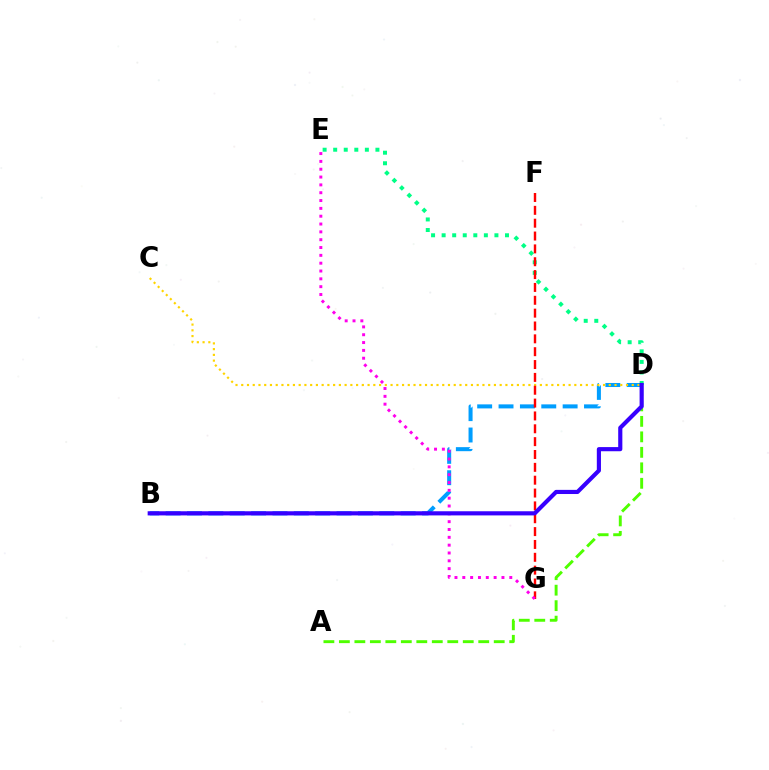{('B', 'D'): [{'color': '#009eff', 'line_style': 'dashed', 'thickness': 2.9}, {'color': '#3700ff', 'line_style': 'solid', 'thickness': 2.99}], ('C', 'D'): [{'color': '#ffd500', 'line_style': 'dotted', 'thickness': 1.56}], ('D', 'E'): [{'color': '#00ff86', 'line_style': 'dotted', 'thickness': 2.87}], ('F', 'G'): [{'color': '#ff0000', 'line_style': 'dashed', 'thickness': 1.75}], ('E', 'G'): [{'color': '#ff00ed', 'line_style': 'dotted', 'thickness': 2.13}], ('A', 'D'): [{'color': '#4fff00', 'line_style': 'dashed', 'thickness': 2.1}]}